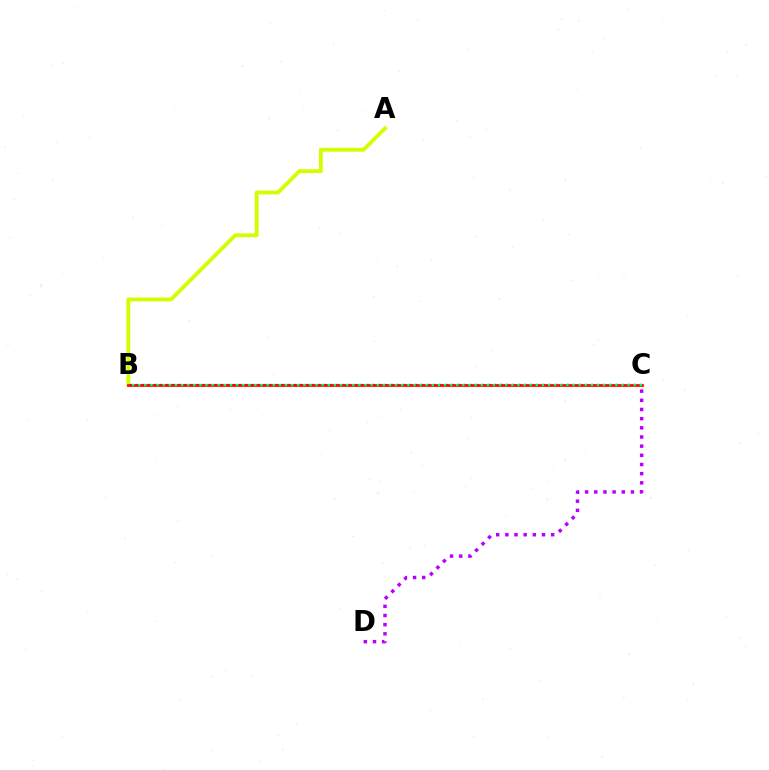{('B', 'C'): [{'color': '#0074ff', 'line_style': 'dotted', 'thickness': 1.65}, {'color': '#ff0000', 'line_style': 'solid', 'thickness': 1.95}, {'color': '#00ff5c', 'line_style': 'dotted', 'thickness': 1.66}], ('C', 'D'): [{'color': '#b900ff', 'line_style': 'dotted', 'thickness': 2.49}], ('A', 'B'): [{'color': '#d1ff00', 'line_style': 'solid', 'thickness': 2.77}]}